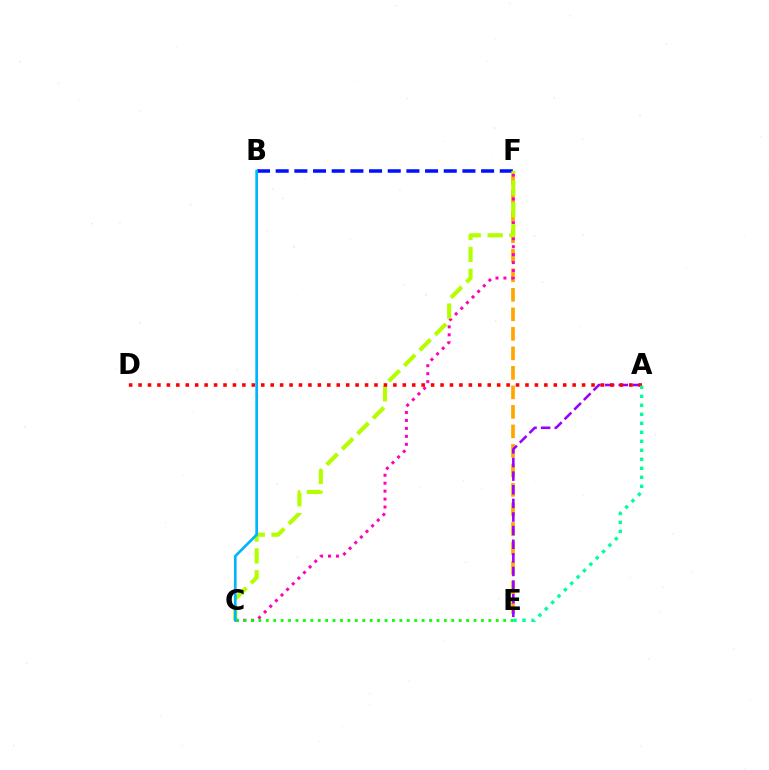{('E', 'F'): [{'color': '#ffa500', 'line_style': 'dashed', 'thickness': 2.65}], ('C', 'F'): [{'color': '#ff00bd', 'line_style': 'dotted', 'thickness': 2.16}, {'color': '#b3ff00', 'line_style': 'dashed', 'thickness': 2.97}], ('B', 'F'): [{'color': '#0010ff', 'line_style': 'dashed', 'thickness': 2.54}], ('A', 'E'): [{'color': '#9b00ff', 'line_style': 'dashed', 'thickness': 1.85}, {'color': '#00ff9d', 'line_style': 'dotted', 'thickness': 2.44}], ('A', 'D'): [{'color': '#ff0000', 'line_style': 'dotted', 'thickness': 2.56}], ('C', 'E'): [{'color': '#08ff00', 'line_style': 'dotted', 'thickness': 2.02}], ('B', 'C'): [{'color': '#00b5ff', 'line_style': 'solid', 'thickness': 1.94}]}